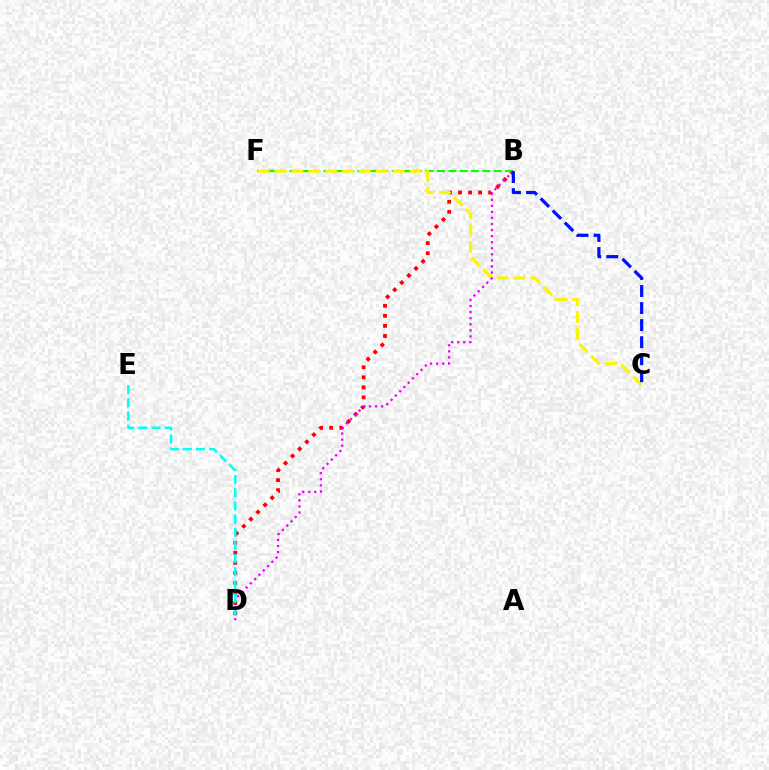{('B', 'D'): [{'color': '#ff0000', 'line_style': 'dotted', 'thickness': 2.73}, {'color': '#ee00ff', 'line_style': 'dotted', 'thickness': 1.65}], ('B', 'F'): [{'color': '#08ff00', 'line_style': 'dashed', 'thickness': 1.54}], ('C', 'F'): [{'color': '#fcf500', 'line_style': 'dashed', 'thickness': 2.29}], ('B', 'C'): [{'color': '#0010ff', 'line_style': 'dashed', 'thickness': 2.32}], ('D', 'E'): [{'color': '#00fff6', 'line_style': 'dashed', 'thickness': 1.79}]}